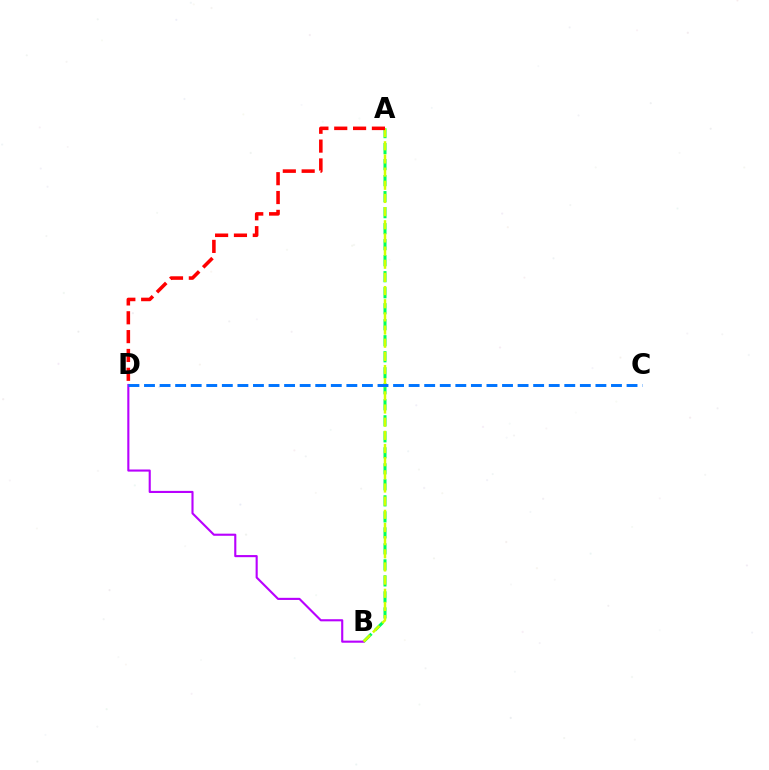{('A', 'B'): [{'color': '#00ff5c', 'line_style': 'dashed', 'thickness': 2.17}, {'color': '#d1ff00', 'line_style': 'dashed', 'thickness': 1.79}], ('B', 'D'): [{'color': '#b900ff', 'line_style': 'solid', 'thickness': 1.52}], ('C', 'D'): [{'color': '#0074ff', 'line_style': 'dashed', 'thickness': 2.11}], ('A', 'D'): [{'color': '#ff0000', 'line_style': 'dashed', 'thickness': 2.56}]}